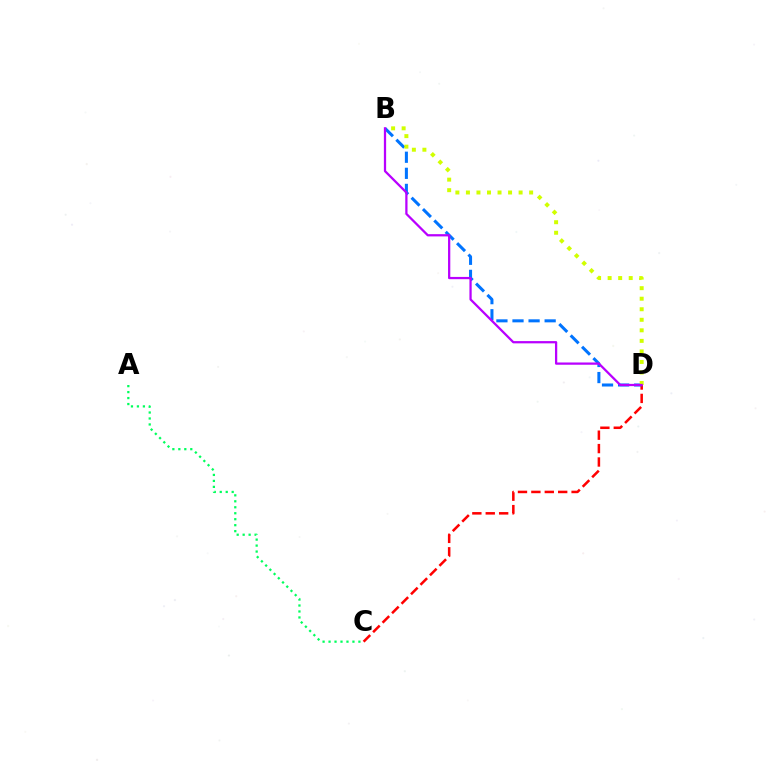{('A', 'C'): [{'color': '#00ff5c', 'line_style': 'dotted', 'thickness': 1.62}], ('C', 'D'): [{'color': '#ff0000', 'line_style': 'dashed', 'thickness': 1.82}], ('B', 'D'): [{'color': '#0074ff', 'line_style': 'dashed', 'thickness': 2.18}, {'color': '#d1ff00', 'line_style': 'dotted', 'thickness': 2.86}, {'color': '#b900ff', 'line_style': 'solid', 'thickness': 1.63}]}